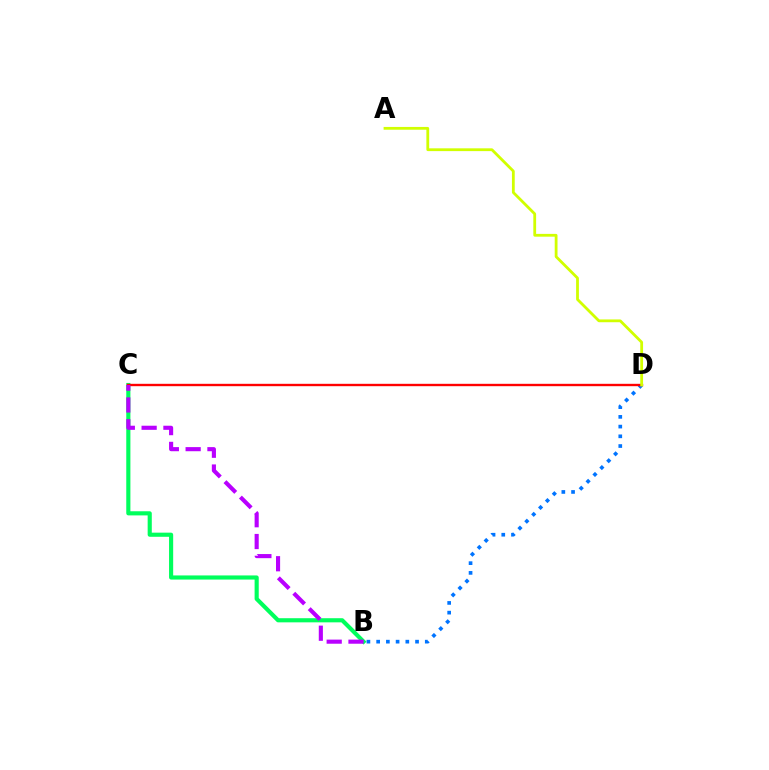{('B', 'C'): [{'color': '#00ff5c', 'line_style': 'solid', 'thickness': 2.98}, {'color': '#b900ff', 'line_style': 'dashed', 'thickness': 2.96}], ('B', 'D'): [{'color': '#0074ff', 'line_style': 'dotted', 'thickness': 2.64}], ('C', 'D'): [{'color': '#ff0000', 'line_style': 'solid', 'thickness': 1.71}], ('A', 'D'): [{'color': '#d1ff00', 'line_style': 'solid', 'thickness': 2.01}]}